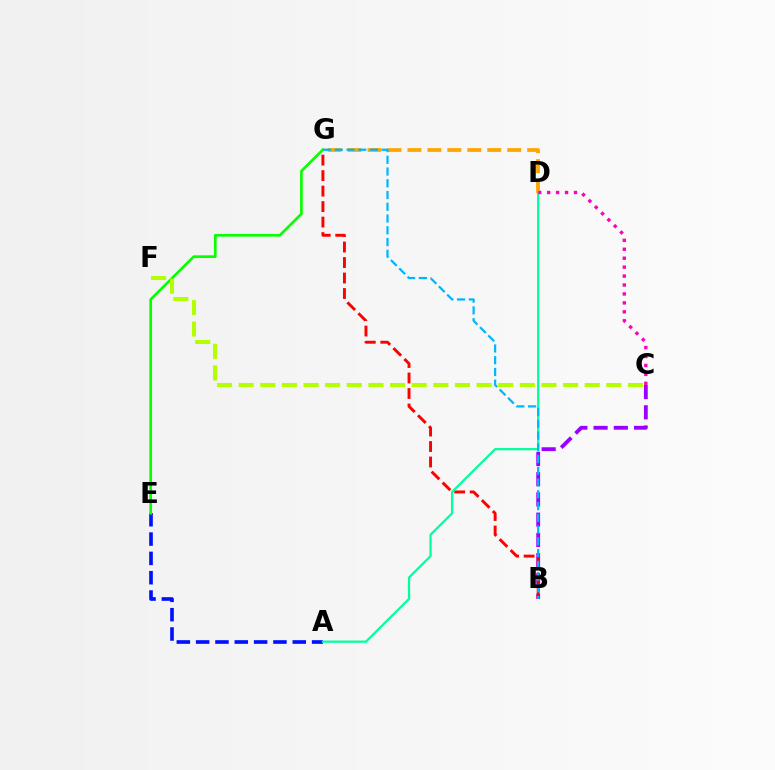{('D', 'G'): [{'color': '#ffa500', 'line_style': 'dashed', 'thickness': 2.71}], ('A', 'E'): [{'color': '#0010ff', 'line_style': 'dashed', 'thickness': 2.62}], ('B', 'C'): [{'color': '#9b00ff', 'line_style': 'dashed', 'thickness': 2.75}], ('B', 'G'): [{'color': '#ff0000', 'line_style': 'dashed', 'thickness': 2.1}, {'color': '#00b5ff', 'line_style': 'dashed', 'thickness': 1.6}], ('A', 'D'): [{'color': '#00ff9d', 'line_style': 'solid', 'thickness': 1.61}], ('E', 'G'): [{'color': '#08ff00', 'line_style': 'solid', 'thickness': 1.93}], ('C', 'D'): [{'color': '#ff00bd', 'line_style': 'dotted', 'thickness': 2.43}], ('C', 'F'): [{'color': '#b3ff00', 'line_style': 'dashed', 'thickness': 2.94}]}